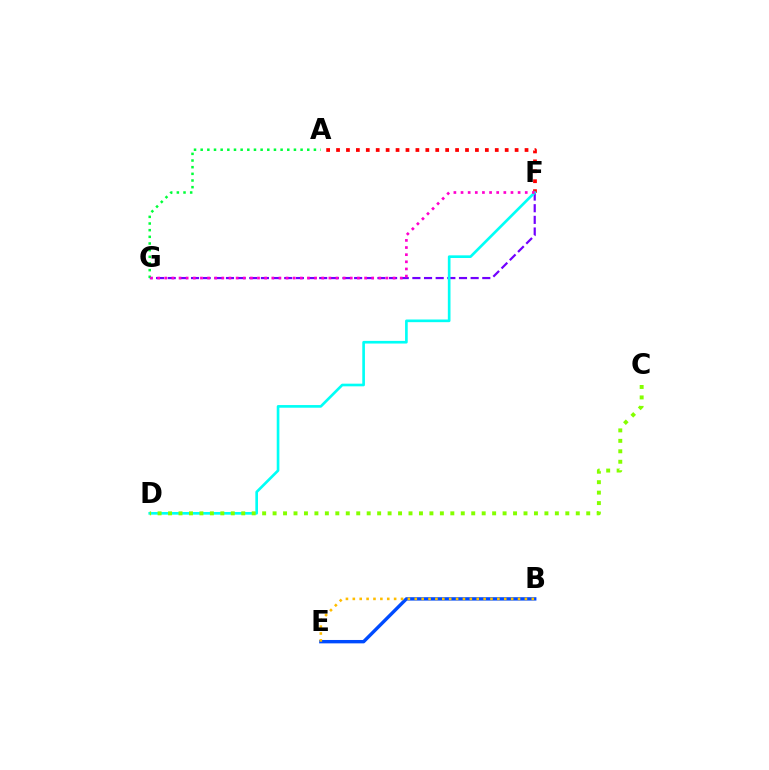{('A', 'F'): [{'color': '#ff0000', 'line_style': 'dotted', 'thickness': 2.7}], ('F', 'G'): [{'color': '#7200ff', 'line_style': 'dashed', 'thickness': 1.58}, {'color': '#ff00cf', 'line_style': 'dotted', 'thickness': 1.94}], ('B', 'E'): [{'color': '#004bff', 'line_style': 'solid', 'thickness': 2.44}, {'color': '#ffbd00', 'line_style': 'dotted', 'thickness': 1.87}], ('D', 'F'): [{'color': '#00fff6', 'line_style': 'solid', 'thickness': 1.91}], ('A', 'G'): [{'color': '#00ff39', 'line_style': 'dotted', 'thickness': 1.81}], ('C', 'D'): [{'color': '#84ff00', 'line_style': 'dotted', 'thickness': 2.84}]}